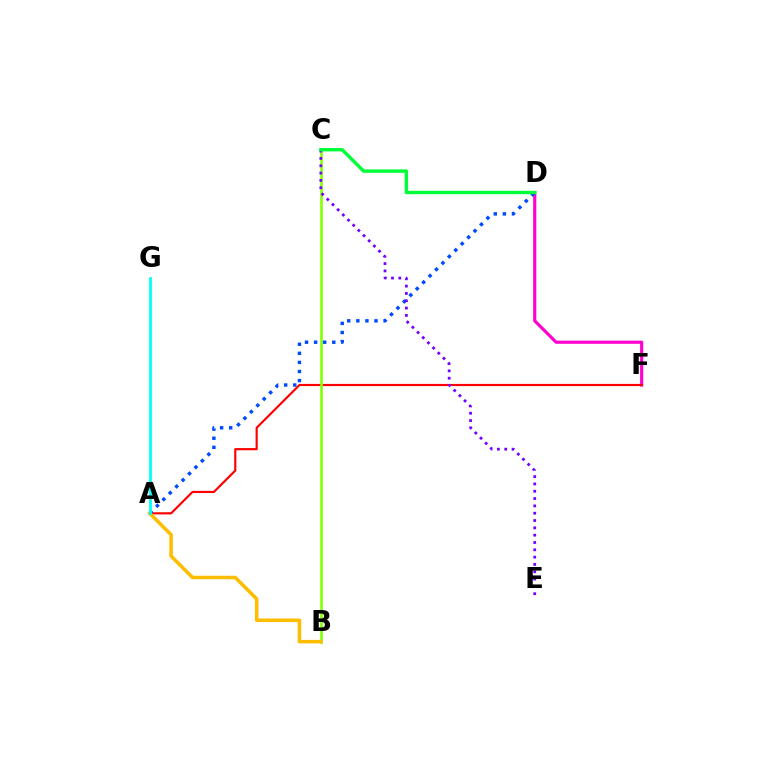{('D', 'F'): [{'color': '#ff00cf', 'line_style': 'solid', 'thickness': 2.27}], ('A', 'F'): [{'color': '#ff0000', 'line_style': 'solid', 'thickness': 1.56}], ('B', 'C'): [{'color': '#84ff00', 'line_style': 'solid', 'thickness': 1.87}], ('A', 'D'): [{'color': '#004bff', 'line_style': 'dotted', 'thickness': 2.47}], ('A', 'B'): [{'color': '#ffbd00', 'line_style': 'solid', 'thickness': 2.54}], ('A', 'G'): [{'color': '#00fff6', 'line_style': 'solid', 'thickness': 2.0}], ('C', 'E'): [{'color': '#7200ff', 'line_style': 'dotted', 'thickness': 1.99}], ('C', 'D'): [{'color': '#00ff39', 'line_style': 'solid', 'thickness': 2.46}]}